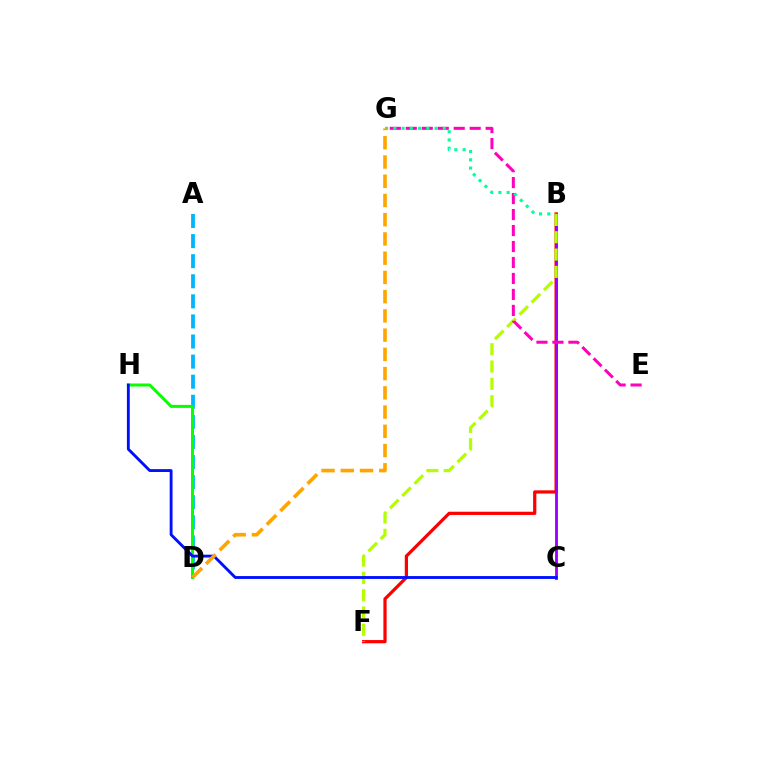{('B', 'F'): [{'color': '#ff0000', 'line_style': 'solid', 'thickness': 2.32}, {'color': '#b3ff00', 'line_style': 'dashed', 'thickness': 2.35}], ('B', 'C'): [{'color': '#9b00ff', 'line_style': 'solid', 'thickness': 2.04}], ('E', 'G'): [{'color': '#ff00bd', 'line_style': 'dashed', 'thickness': 2.17}], ('B', 'G'): [{'color': '#00ff9d', 'line_style': 'dotted', 'thickness': 2.24}], ('A', 'D'): [{'color': '#00b5ff', 'line_style': 'dashed', 'thickness': 2.73}], ('D', 'H'): [{'color': '#08ff00', 'line_style': 'solid', 'thickness': 2.17}], ('C', 'H'): [{'color': '#0010ff', 'line_style': 'solid', 'thickness': 2.06}], ('D', 'G'): [{'color': '#ffa500', 'line_style': 'dashed', 'thickness': 2.61}]}